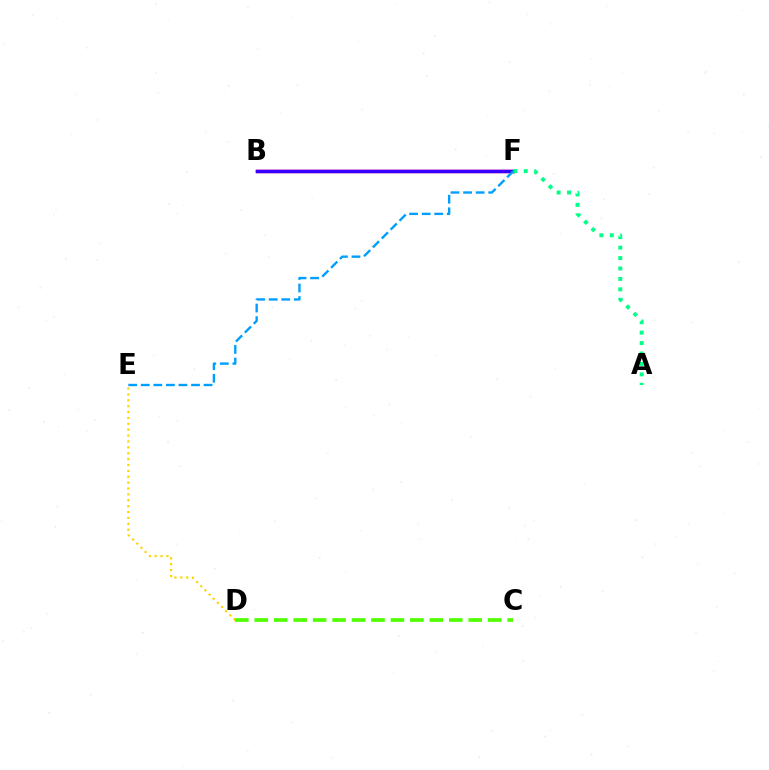{('B', 'F'): [{'color': '#ff00ed', 'line_style': 'solid', 'thickness': 1.68}, {'color': '#ff0000', 'line_style': 'solid', 'thickness': 2.36}, {'color': '#3700ff', 'line_style': 'solid', 'thickness': 2.48}], ('D', 'E'): [{'color': '#ffd500', 'line_style': 'dotted', 'thickness': 1.6}], ('C', 'D'): [{'color': '#4fff00', 'line_style': 'dashed', 'thickness': 2.64}], ('A', 'F'): [{'color': '#00ff86', 'line_style': 'dotted', 'thickness': 2.83}], ('E', 'F'): [{'color': '#009eff', 'line_style': 'dashed', 'thickness': 1.71}]}